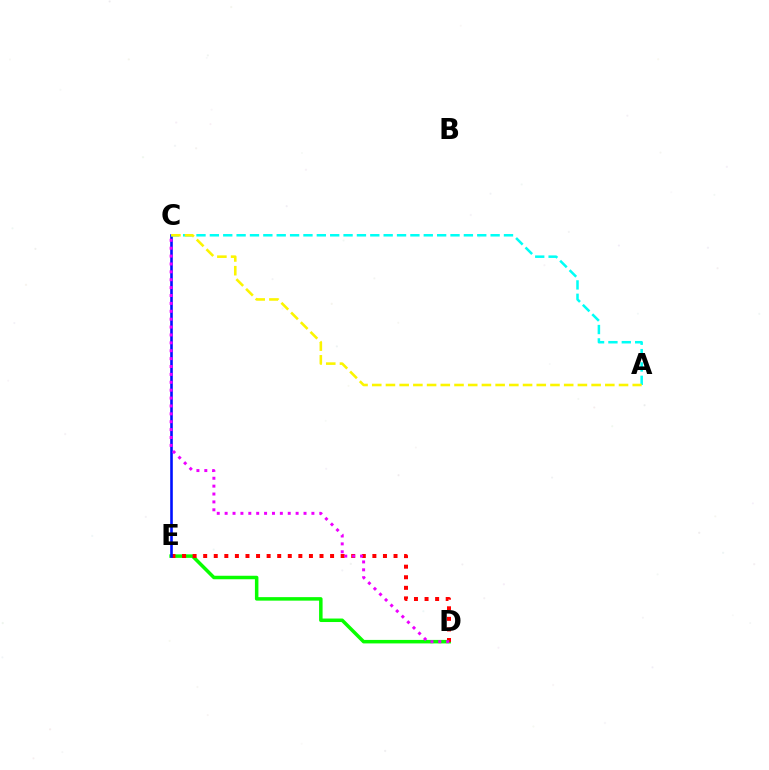{('D', 'E'): [{'color': '#08ff00', 'line_style': 'solid', 'thickness': 2.52}, {'color': '#ff0000', 'line_style': 'dotted', 'thickness': 2.87}], ('C', 'E'): [{'color': '#0010ff', 'line_style': 'solid', 'thickness': 1.88}], ('A', 'C'): [{'color': '#00fff6', 'line_style': 'dashed', 'thickness': 1.82}, {'color': '#fcf500', 'line_style': 'dashed', 'thickness': 1.86}], ('C', 'D'): [{'color': '#ee00ff', 'line_style': 'dotted', 'thickness': 2.14}]}